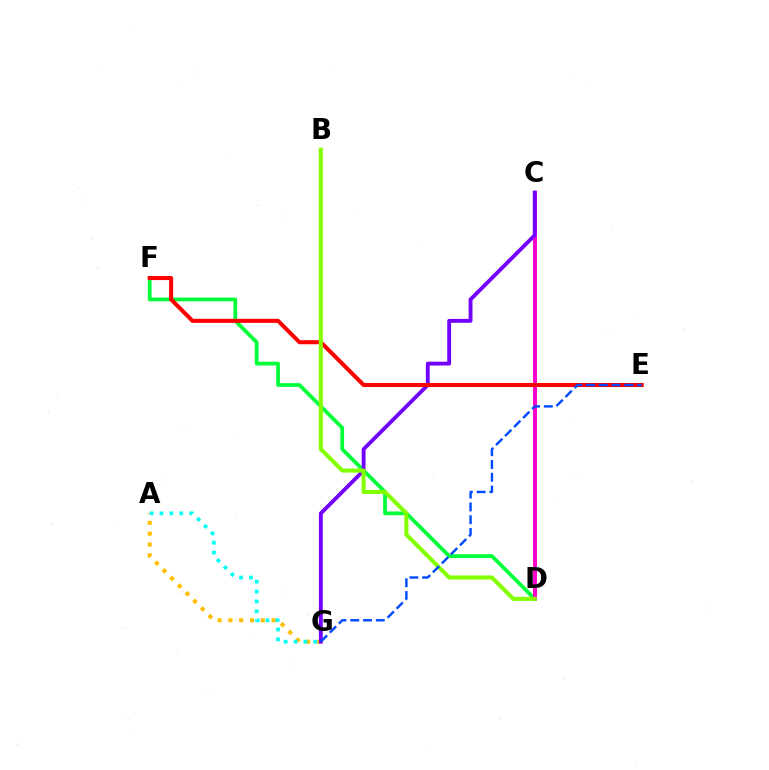{('A', 'G'): [{'color': '#ffbd00', 'line_style': 'dotted', 'thickness': 2.94}, {'color': '#00fff6', 'line_style': 'dotted', 'thickness': 2.69}], ('D', 'F'): [{'color': '#00ff39', 'line_style': 'solid', 'thickness': 2.69}], ('C', 'D'): [{'color': '#ff00cf', 'line_style': 'solid', 'thickness': 2.83}], ('C', 'G'): [{'color': '#7200ff', 'line_style': 'solid', 'thickness': 2.77}], ('E', 'F'): [{'color': '#ff0000', 'line_style': 'solid', 'thickness': 2.91}], ('B', 'D'): [{'color': '#84ff00', 'line_style': 'solid', 'thickness': 2.93}], ('E', 'G'): [{'color': '#004bff', 'line_style': 'dashed', 'thickness': 1.73}]}